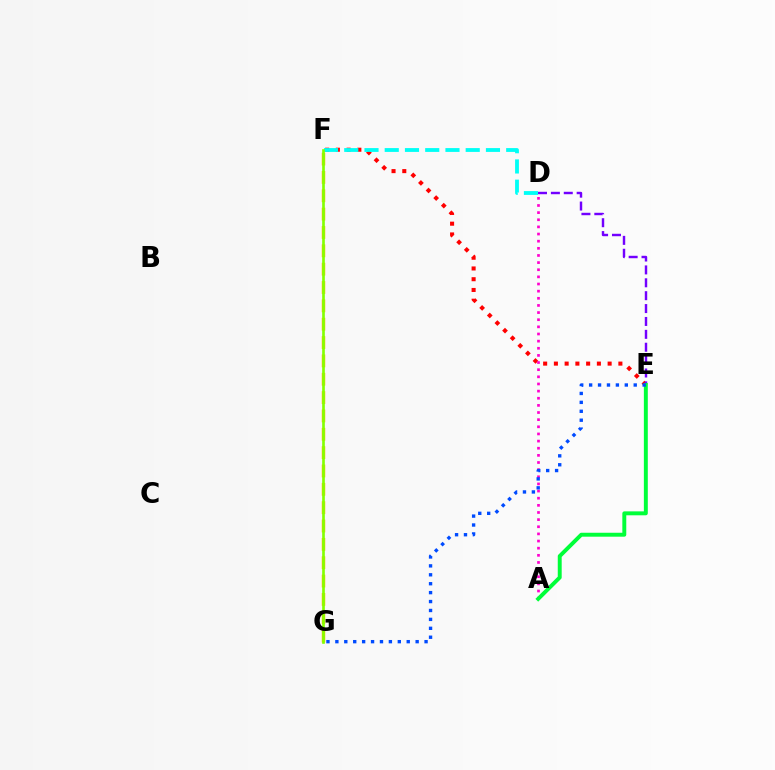{('E', 'F'): [{'color': '#ff0000', 'line_style': 'dotted', 'thickness': 2.92}], ('F', 'G'): [{'color': '#ffbd00', 'line_style': 'dashed', 'thickness': 2.49}, {'color': '#84ff00', 'line_style': 'solid', 'thickness': 1.91}], ('D', 'F'): [{'color': '#00fff6', 'line_style': 'dashed', 'thickness': 2.75}], ('A', 'D'): [{'color': '#ff00cf', 'line_style': 'dotted', 'thickness': 1.94}], ('D', 'E'): [{'color': '#7200ff', 'line_style': 'dashed', 'thickness': 1.75}], ('A', 'E'): [{'color': '#00ff39', 'line_style': 'solid', 'thickness': 2.83}], ('E', 'G'): [{'color': '#004bff', 'line_style': 'dotted', 'thickness': 2.42}]}